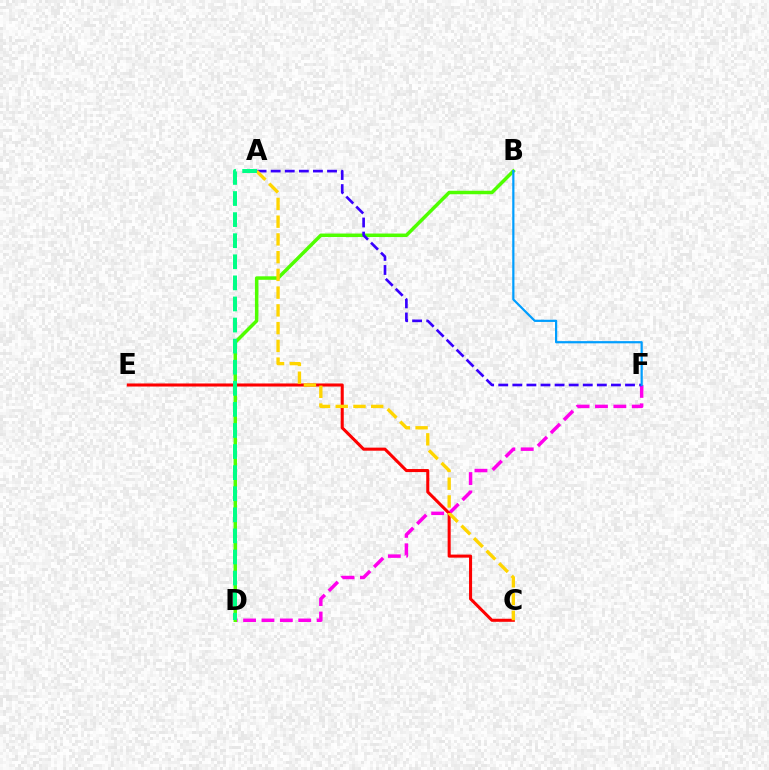{('D', 'F'): [{'color': '#ff00ed', 'line_style': 'dashed', 'thickness': 2.5}], ('C', 'E'): [{'color': '#ff0000', 'line_style': 'solid', 'thickness': 2.2}], ('B', 'D'): [{'color': '#4fff00', 'line_style': 'solid', 'thickness': 2.51}], ('A', 'F'): [{'color': '#3700ff', 'line_style': 'dashed', 'thickness': 1.91}], ('A', 'C'): [{'color': '#ffd500', 'line_style': 'dashed', 'thickness': 2.41}], ('A', 'D'): [{'color': '#00ff86', 'line_style': 'dashed', 'thickness': 2.86}], ('B', 'F'): [{'color': '#009eff', 'line_style': 'solid', 'thickness': 1.59}]}